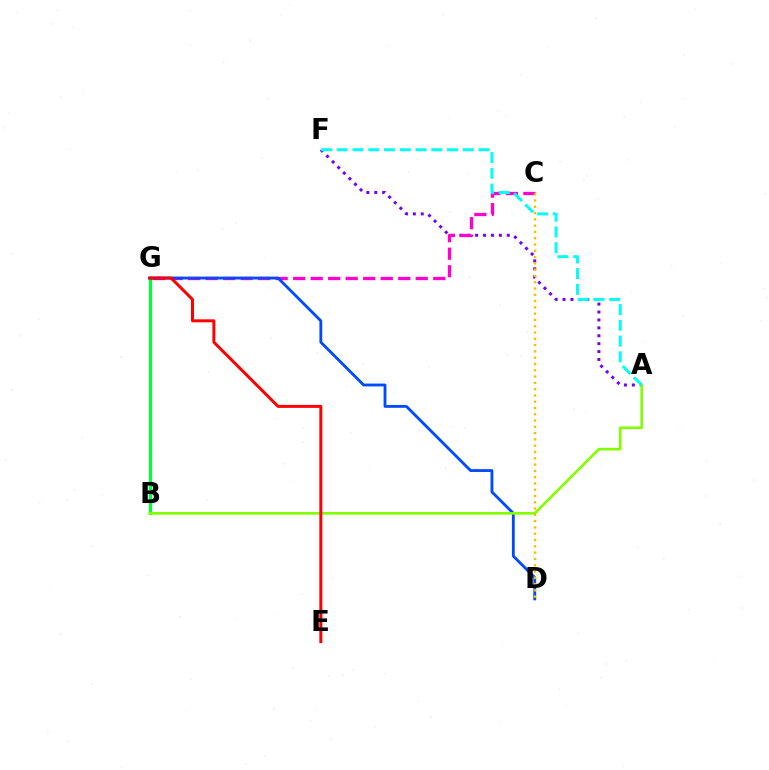{('B', 'G'): [{'color': '#00ff39', 'line_style': 'solid', 'thickness': 2.28}], ('A', 'F'): [{'color': '#7200ff', 'line_style': 'dotted', 'thickness': 2.15}, {'color': '#00fff6', 'line_style': 'dashed', 'thickness': 2.14}], ('C', 'G'): [{'color': '#ff00cf', 'line_style': 'dashed', 'thickness': 2.38}], ('D', 'G'): [{'color': '#004bff', 'line_style': 'solid', 'thickness': 2.04}], ('A', 'B'): [{'color': '#84ff00', 'line_style': 'solid', 'thickness': 1.92}], ('C', 'D'): [{'color': '#ffbd00', 'line_style': 'dotted', 'thickness': 1.71}], ('E', 'G'): [{'color': '#ff0000', 'line_style': 'solid', 'thickness': 2.15}]}